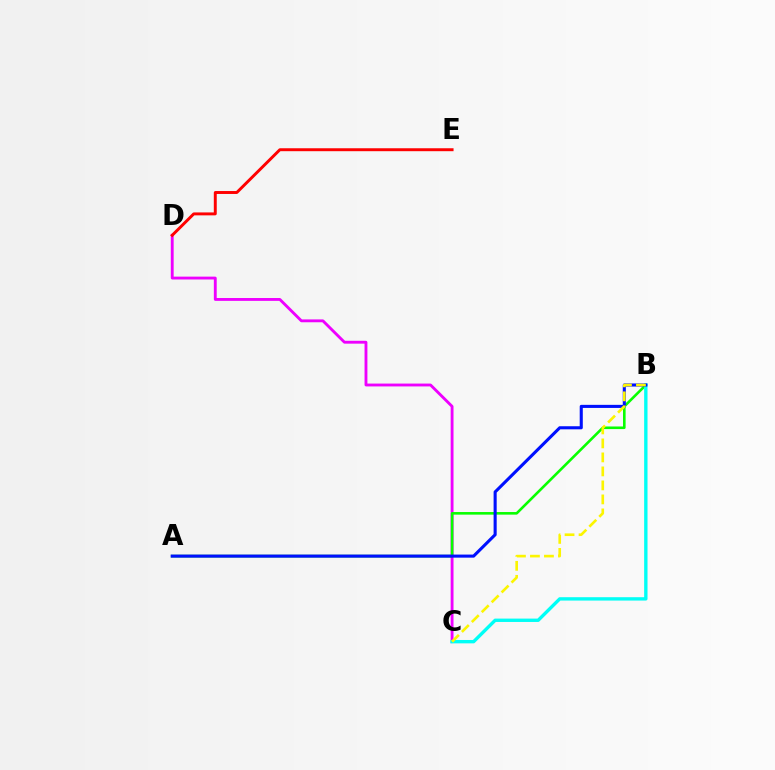{('C', 'D'): [{'color': '#ee00ff', 'line_style': 'solid', 'thickness': 2.06}], ('D', 'E'): [{'color': '#ff0000', 'line_style': 'solid', 'thickness': 2.11}], ('A', 'B'): [{'color': '#08ff00', 'line_style': 'solid', 'thickness': 1.87}, {'color': '#0010ff', 'line_style': 'solid', 'thickness': 2.22}], ('B', 'C'): [{'color': '#00fff6', 'line_style': 'solid', 'thickness': 2.42}, {'color': '#fcf500', 'line_style': 'dashed', 'thickness': 1.9}]}